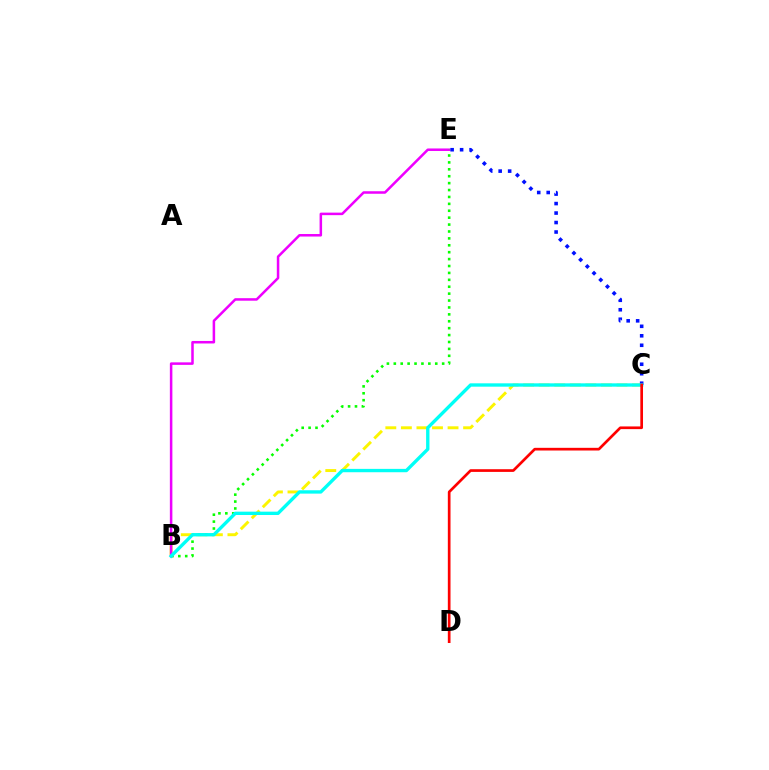{('B', 'C'): [{'color': '#fcf500', 'line_style': 'dashed', 'thickness': 2.11}, {'color': '#00fff6', 'line_style': 'solid', 'thickness': 2.41}], ('B', 'E'): [{'color': '#ee00ff', 'line_style': 'solid', 'thickness': 1.81}, {'color': '#08ff00', 'line_style': 'dotted', 'thickness': 1.88}], ('C', 'E'): [{'color': '#0010ff', 'line_style': 'dotted', 'thickness': 2.58}], ('C', 'D'): [{'color': '#ff0000', 'line_style': 'solid', 'thickness': 1.93}]}